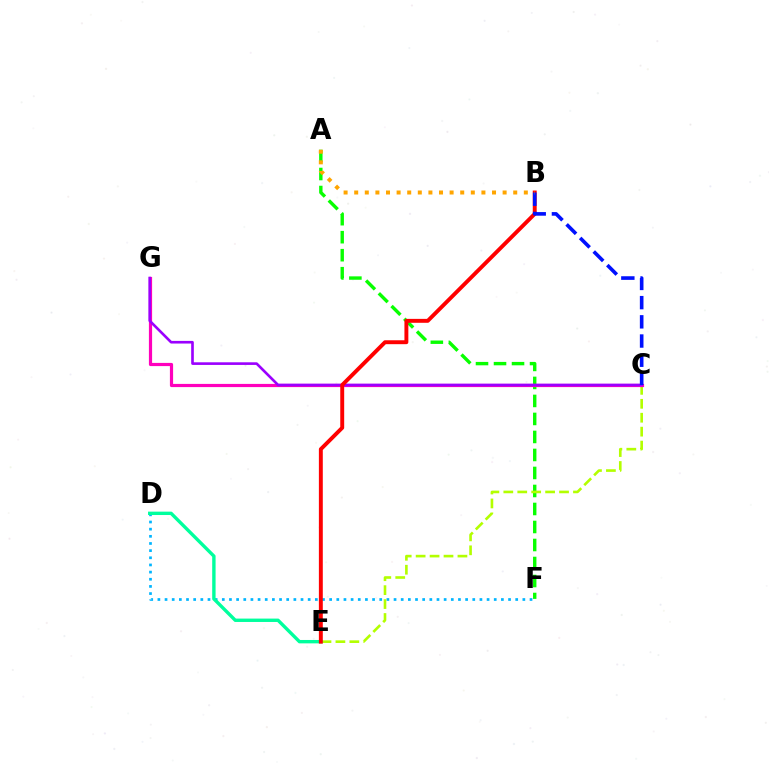{('A', 'F'): [{'color': '#08ff00', 'line_style': 'dashed', 'thickness': 2.45}], ('D', 'F'): [{'color': '#00b5ff', 'line_style': 'dotted', 'thickness': 1.94}], ('C', 'E'): [{'color': '#b3ff00', 'line_style': 'dashed', 'thickness': 1.89}], ('C', 'G'): [{'color': '#ff00bd', 'line_style': 'solid', 'thickness': 2.3}, {'color': '#9b00ff', 'line_style': 'solid', 'thickness': 1.9}], ('D', 'E'): [{'color': '#00ff9d', 'line_style': 'solid', 'thickness': 2.44}], ('B', 'E'): [{'color': '#ff0000', 'line_style': 'solid', 'thickness': 2.82}], ('B', 'C'): [{'color': '#0010ff', 'line_style': 'dashed', 'thickness': 2.61}], ('A', 'B'): [{'color': '#ffa500', 'line_style': 'dotted', 'thickness': 2.88}]}